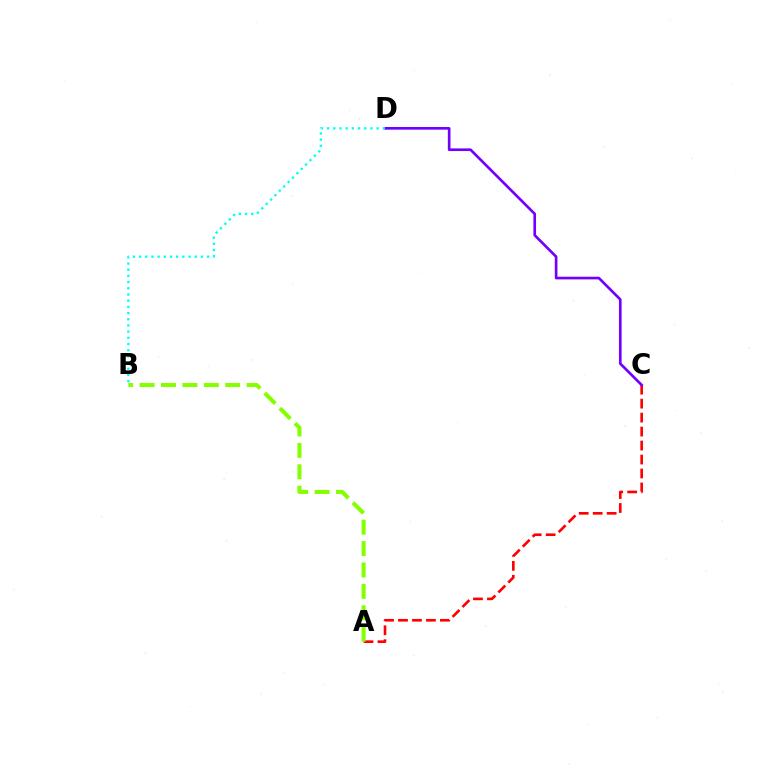{('A', 'C'): [{'color': '#ff0000', 'line_style': 'dashed', 'thickness': 1.9}], ('A', 'B'): [{'color': '#84ff00', 'line_style': 'dashed', 'thickness': 2.91}], ('C', 'D'): [{'color': '#7200ff', 'line_style': 'solid', 'thickness': 1.92}], ('B', 'D'): [{'color': '#00fff6', 'line_style': 'dotted', 'thickness': 1.68}]}